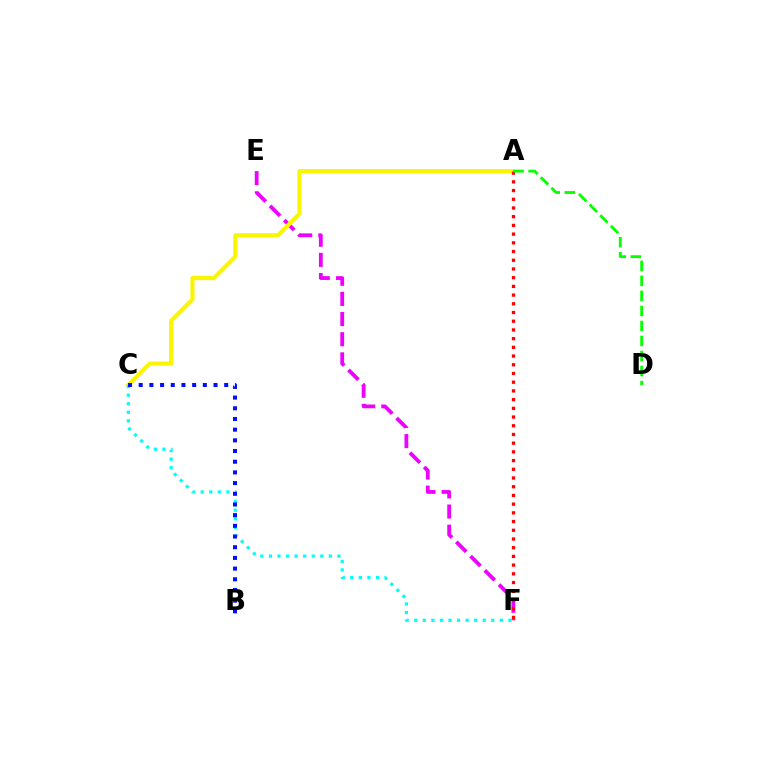{('E', 'F'): [{'color': '#ee00ff', 'line_style': 'dashed', 'thickness': 2.74}], ('A', 'C'): [{'color': '#fcf500', 'line_style': 'solid', 'thickness': 2.98}], ('C', 'F'): [{'color': '#00fff6', 'line_style': 'dotted', 'thickness': 2.33}], ('A', 'F'): [{'color': '#ff0000', 'line_style': 'dotted', 'thickness': 2.37}], ('B', 'C'): [{'color': '#0010ff', 'line_style': 'dotted', 'thickness': 2.9}], ('A', 'D'): [{'color': '#08ff00', 'line_style': 'dashed', 'thickness': 2.04}]}